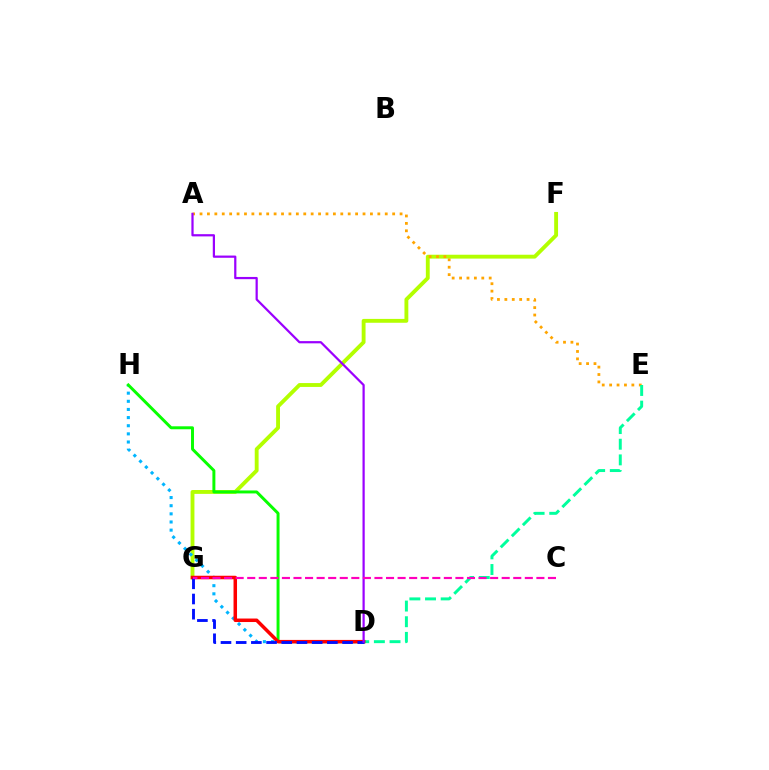{('F', 'G'): [{'color': '#b3ff00', 'line_style': 'solid', 'thickness': 2.78}], ('A', 'E'): [{'color': '#ffa500', 'line_style': 'dotted', 'thickness': 2.01}], ('D', 'E'): [{'color': '#00ff9d', 'line_style': 'dashed', 'thickness': 2.13}], ('D', 'H'): [{'color': '#00b5ff', 'line_style': 'dotted', 'thickness': 2.21}, {'color': '#08ff00', 'line_style': 'solid', 'thickness': 2.13}], ('D', 'G'): [{'color': '#ff0000', 'line_style': 'solid', 'thickness': 2.52}, {'color': '#0010ff', 'line_style': 'dashed', 'thickness': 2.06}], ('A', 'D'): [{'color': '#9b00ff', 'line_style': 'solid', 'thickness': 1.6}], ('C', 'G'): [{'color': '#ff00bd', 'line_style': 'dashed', 'thickness': 1.57}]}